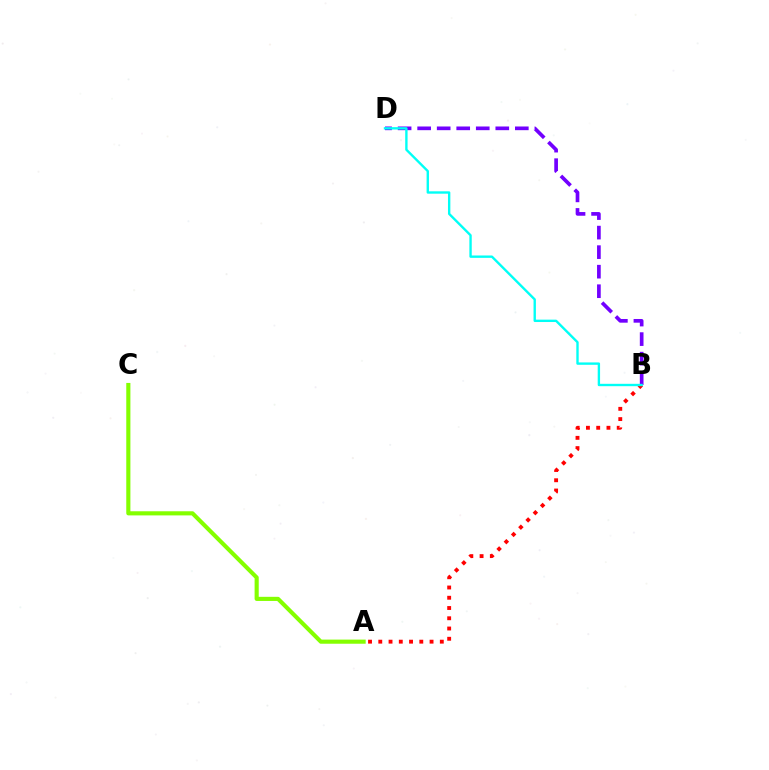{('A', 'B'): [{'color': '#ff0000', 'line_style': 'dotted', 'thickness': 2.79}], ('A', 'C'): [{'color': '#84ff00', 'line_style': 'solid', 'thickness': 2.97}], ('B', 'D'): [{'color': '#7200ff', 'line_style': 'dashed', 'thickness': 2.65}, {'color': '#00fff6', 'line_style': 'solid', 'thickness': 1.71}]}